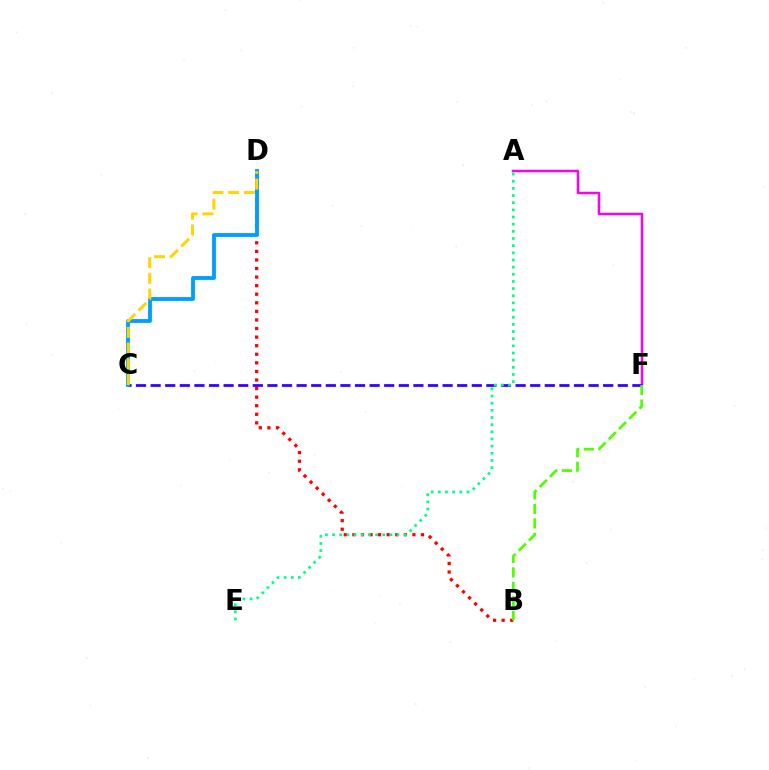{('A', 'F'): [{'color': '#ff00ed', 'line_style': 'solid', 'thickness': 1.79}], ('C', 'F'): [{'color': '#3700ff', 'line_style': 'dashed', 'thickness': 1.98}], ('B', 'D'): [{'color': '#ff0000', 'line_style': 'dotted', 'thickness': 2.33}], ('C', 'D'): [{'color': '#009eff', 'line_style': 'solid', 'thickness': 2.76}, {'color': '#ffd500', 'line_style': 'dashed', 'thickness': 2.14}], ('A', 'E'): [{'color': '#00ff86', 'line_style': 'dotted', 'thickness': 1.94}], ('B', 'F'): [{'color': '#4fff00', 'line_style': 'dashed', 'thickness': 1.97}]}